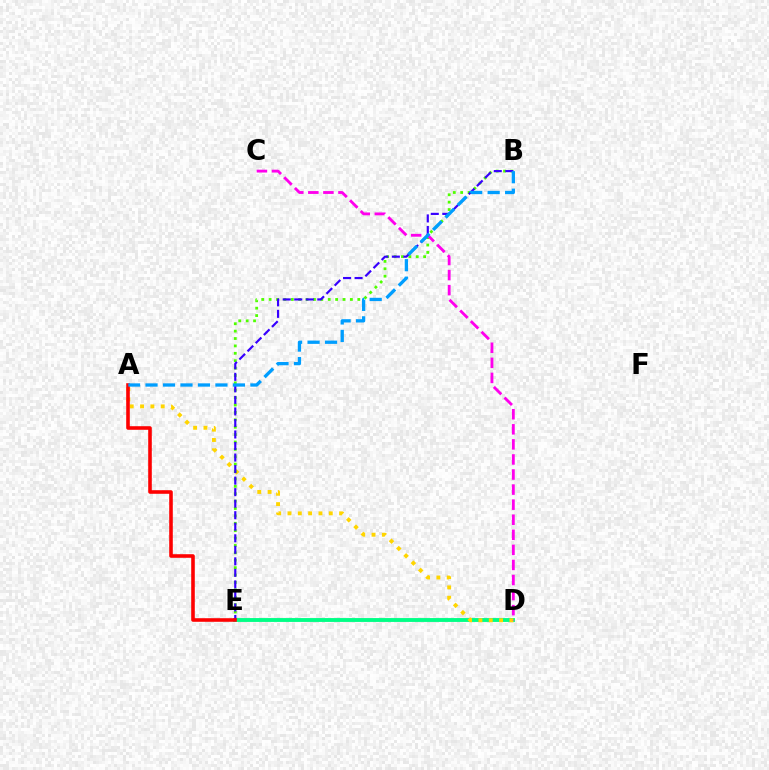{('D', 'E'): [{'color': '#00ff86', 'line_style': 'solid', 'thickness': 2.79}], ('A', 'D'): [{'color': '#ffd500', 'line_style': 'dotted', 'thickness': 2.8}], ('B', 'E'): [{'color': '#4fff00', 'line_style': 'dotted', 'thickness': 2.01}, {'color': '#3700ff', 'line_style': 'dashed', 'thickness': 1.57}], ('C', 'D'): [{'color': '#ff00ed', 'line_style': 'dashed', 'thickness': 2.05}], ('A', 'E'): [{'color': '#ff0000', 'line_style': 'solid', 'thickness': 2.58}], ('A', 'B'): [{'color': '#009eff', 'line_style': 'dashed', 'thickness': 2.37}]}